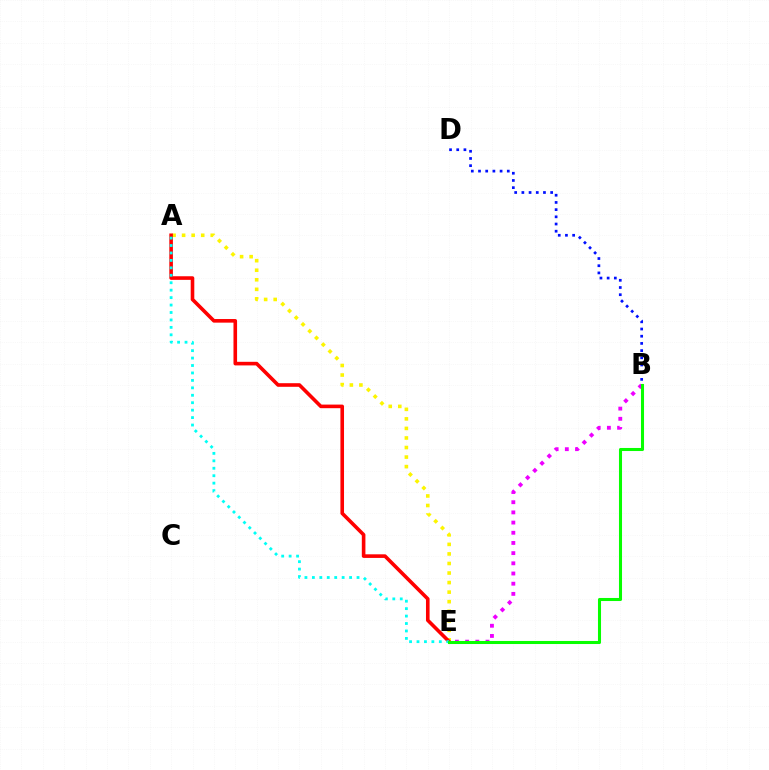{('B', 'E'): [{'color': '#ee00ff', 'line_style': 'dotted', 'thickness': 2.77}, {'color': '#08ff00', 'line_style': 'solid', 'thickness': 2.2}], ('A', 'E'): [{'color': '#fcf500', 'line_style': 'dotted', 'thickness': 2.59}, {'color': '#ff0000', 'line_style': 'solid', 'thickness': 2.59}, {'color': '#00fff6', 'line_style': 'dotted', 'thickness': 2.02}], ('B', 'D'): [{'color': '#0010ff', 'line_style': 'dotted', 'thickness': 1.95}]}